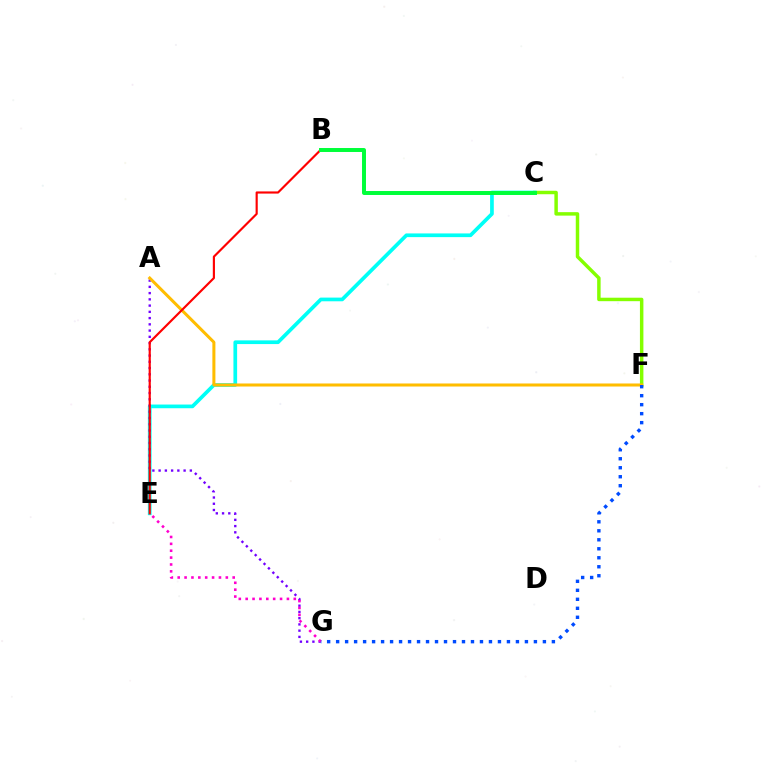{('C', 'F'): [{'color': '#84ff00', 'line_style': 'solid', 'thickness': 2.5}], ('C', 'E'): [{'color': '#00fff6', 'line_style': 'solid', 'thickness': 2.66}], ('A', 'G'): [{'color': '#7200ff', 'line_style': 'dotted', 'thickness': 1.7}], ('E', 'G'): [{'color': '#ff00cf', 'line_style': 'dotted', 'thickness': 1.87}], ('A', 'F'): [{'color': '#ffbd00', 'line_style': 'solid', 'thickness': 2.18}], ('B', 'E'): [{'color': '#ff0000', 'line_style': 'solid', 'thickness': 1.55}], ('F', 'G'): [{'color': '#004bff', 'line_style': 'dotted', 'thickness': 2.44}], ('B', 'C'): [{'color': '#00ff39', 'line_style': 'solid', 'thickness': 2.85}]}